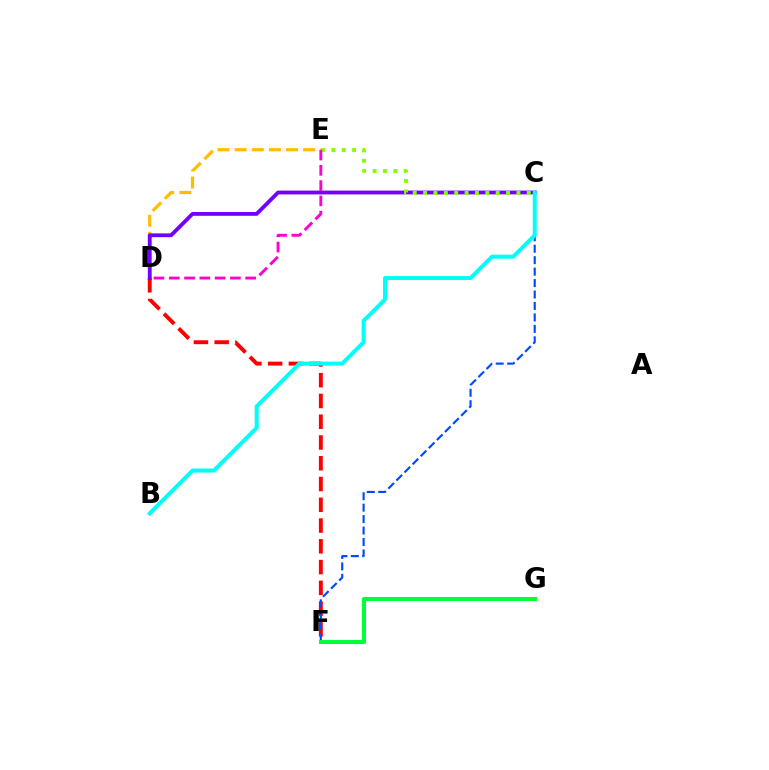{('D', 'E'): [{'color': '#ffbd00', 'line_style': 'dashed', 'thickness': 2.32}, {'color': '#ff00cf', 'line_style': 'dashed', 'thickness': 2.08}], ('D', 'F'): [{'color': '#ff0000', 'line_style': 'dashed', 'thickness': 2.82}], ('C', 'F'): [{'color': '#004bff', 'line_style': 'dashed', 'thickness': 1.56}], ('C', 'D'): [{'color': '#7200ff', 'line_style': 'solid', 'thickness': 2.74}], ('C', 'E'): [{'color': '#84ff00', 'line_style': 'dotted', 'thickness': 2.82}], ('B', 'C'): [{'color': '#00fff6', 'line_style': 'solid', 'thickness': 2.87}], ('F', 'G'): [{'color': '#00ff39', 'line_style': 'solid', 'thickness': 2.92}]}